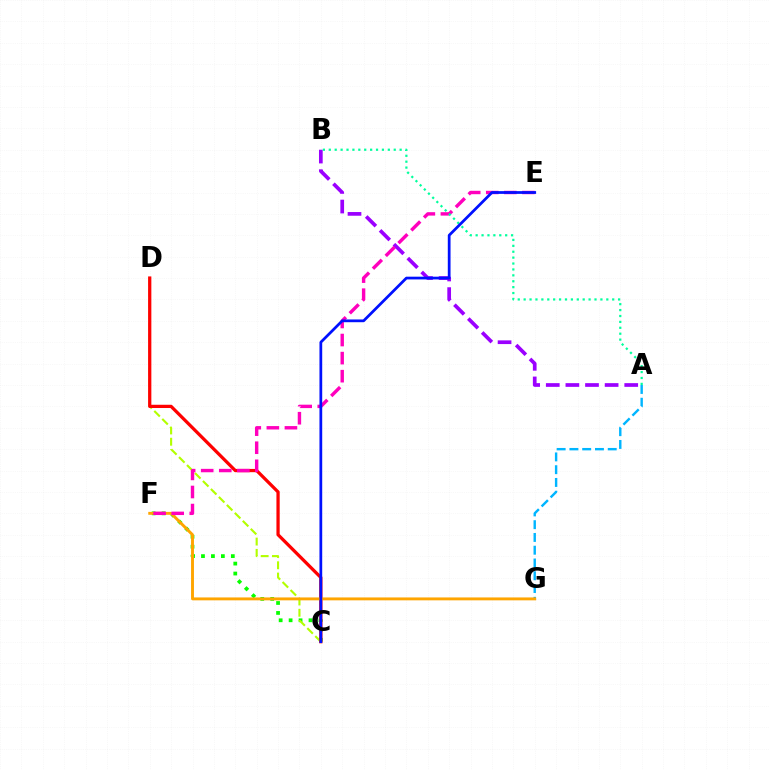{('C', 'F'): [{'color': '#08ff00', 'line_style': 'dotted', 'thickness': 2.7}], ('C', 'D'): [{'color': '#b3ff00', 'line_style': 'dashed', 'thickness': 1.53}, {'color': '#ff0000', 'line_style': 'solid', 'thickness': 2.34}], ('A', 'G'): [{'color': '#00b5ff', 'line_style': 'dashed', 'thickness': 1.73}], ('A', 'B'): [{'color': '#9b00ff', 'line_style': 'dashed', 'thickness': 2.66}, {'color': '#00ff9d', 'line_style': 'dotted', 'thickness': 1.6}], ('F', 'G'): [{'color': '#ffa500', 'line_style': 'solid', 'thickness': 2.09}], ('E', 'F'): [{'color': '#ff00bd', 'line_style': 'dashed', 'thickness': 2.46}], ('C', 'E'): [{'color': '#0010ff', 'line_style': 'solid', 'thickness': 1.98}]}